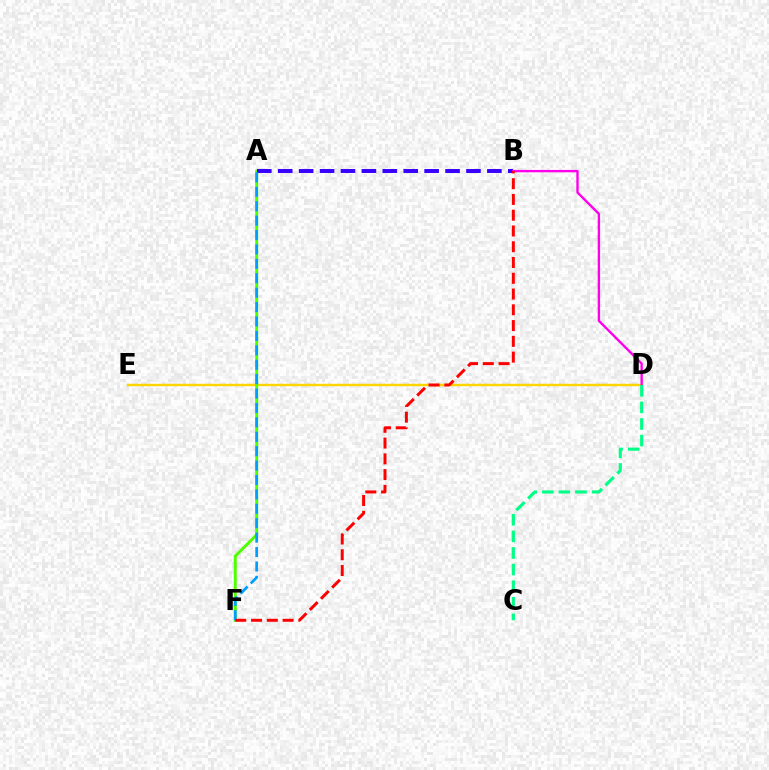{('D', 'E'): [{'color': '#ffd500', 'line_style': 'solid', 'thickness': 1.75}], ('A', 'F'): [{'color': '#4fff00', 'line_style': 'solid', 'thickness': 2.13}, {'color': '#009eff', 'line_style': 'dashed', 'thickness': 1.96}], ('A', 'B'): [{'color': '#3700ff', 'line_style': 'dashed', 'thickness': 2.84}], ('B', 'D'): [{'color': '#ff00ed', 'line_style': 'solid', 'thickness': 1.7}], ('C', 'D'): [{'color': '#00ff86', 'line_style': 'dashed', 'thickness': 2.25}], ('B', 'F'): [{'color': '#ff0000', 'line_style': 'dashed', 'thickness': 2.14}]}